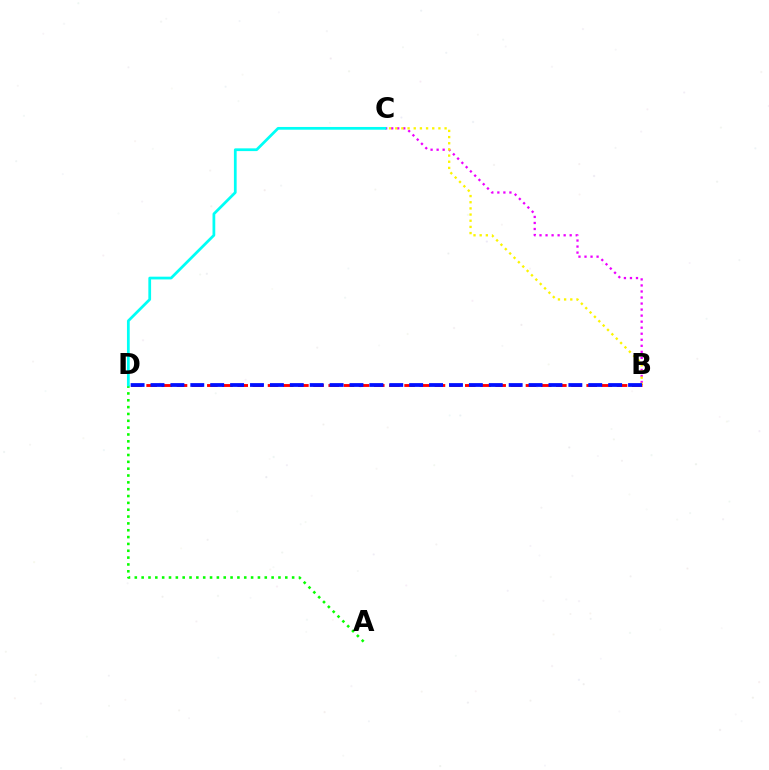{('B', 'C'): [{'color': '#ee00ff', 'line_style': 'dotted', 'thickness': 1.64}, {'color': '#fcf500', 'line_style': 'dotted', 'thickness': 1.68}], ('B', 'D'): [{'color': '#ff0000', 'line_style': 'dashed', 'thickness': 2.06}, {'color': '#0010ff', 'line_style': 'dashed', 'thickness': 2.7}], ('A', 'D'): [{'color': '#08ff00', 'line_style': 'dotted', 'thickness': 1.86}], ('C', 'D'): [{'color': '#00fff6', 'line_style': 'solid', 'thickness': 1.98}]}